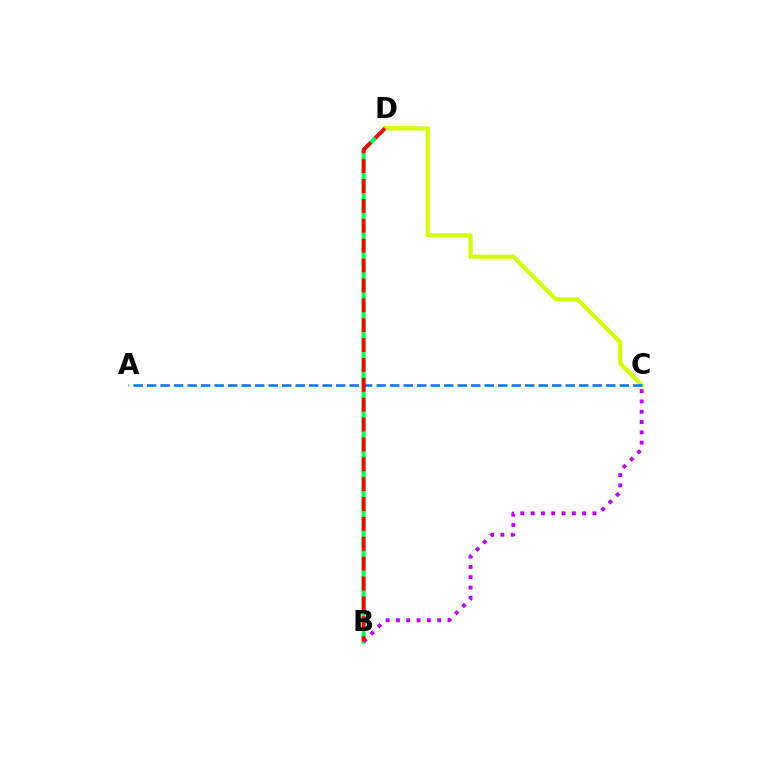{('B', 'D'): [{'color': '#00ff5c', 'line_style': 'solid', 'thickness': 2.91}, {'color': '#ff0000', 'line_style': 'dashed', 'thickness': 2.7}], ('B', 'C'): [{'color': '#b900ff', 'line_style': 'dotted', 'thickness': 2.8}], ('C', 'D'): [{'color': '#d1ff00', 'line_style': 'solid', 'thickness': 2.97}], ('A', 'C'): [{'color': '#0074ff', 'line_style': 'dashed', 'thickness': 1.83}]}